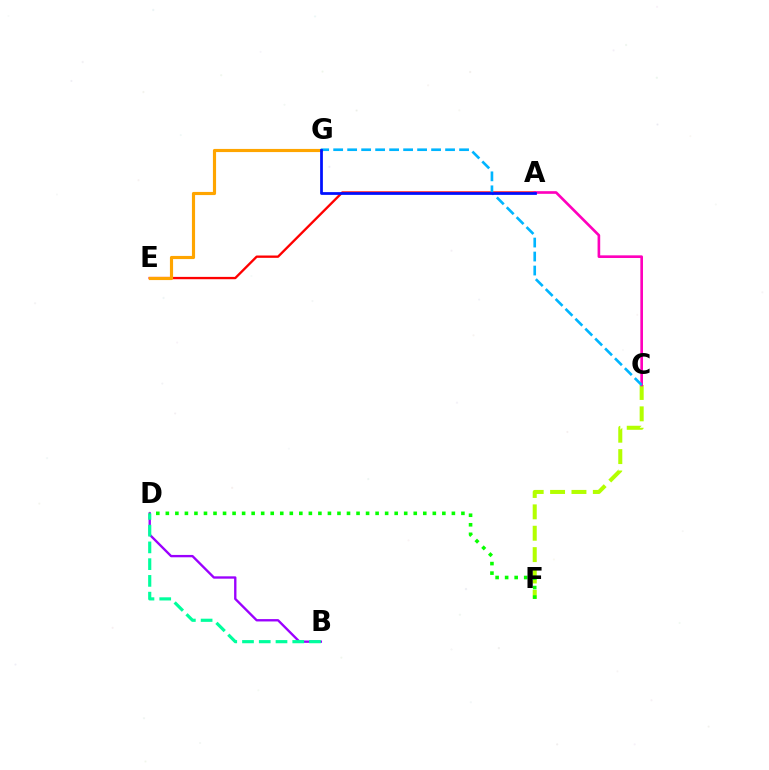{('A', 'E'): [{'color': '#ff0000', 'line_style': 'solid', 'thickness': 1.68}], ('C', 'F'): [{'color': '#b3ff00', 'line_style': 'dashed', 'thickness': 2.9}], ('A', 'C'): [{'color': '#ff00bd', 'line_style': 'solid', 'thickness': 1.91}], ('E', 'G'): [{'color': '#ffa500', 'line_style': 'solid', 'thickness': 2.27}], ('B', 'D'): [{'color': '#9b00ff', 'line_style': 'solid', 'thickness': 1.69}, {'color': '#00ff9d', 'line_style': 'dashed', 'thickness': 2.28}], ('C', 'G'): [{'color': '#00b5ff', 'line_style': 'dashed', 'thickness': 1.9}], ('D', 'F'): [{'color': '#08ff00', 'line_style': 'dotted', 'thickness': 2.59}], ('A', 'G'): [{'color': '#0010ff', 'line_style': 'solid', 'thickness': 1.98}]}